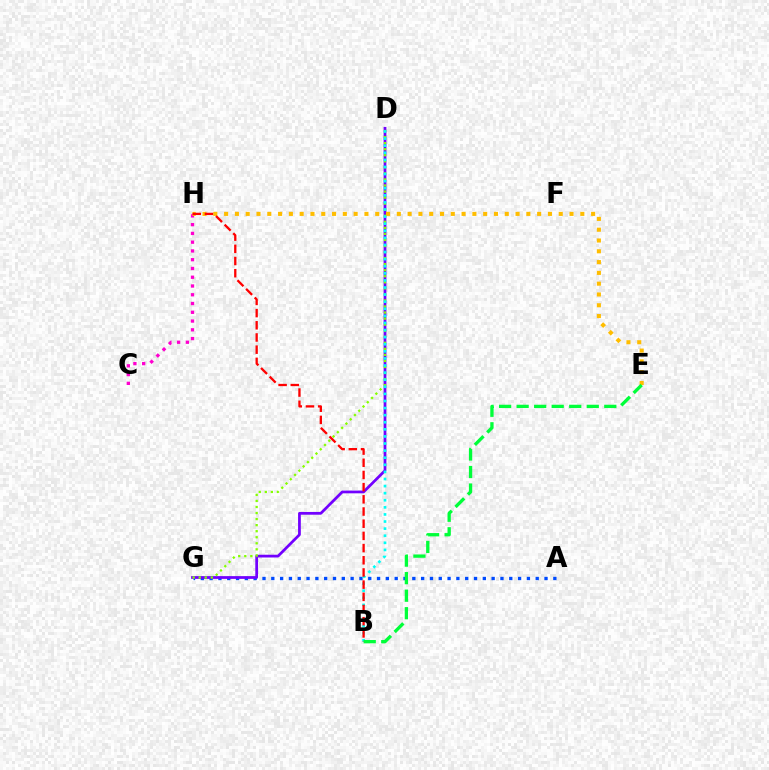{('A', 'G'): [{'color': '#004bff', 'line_style': 'dotted', 'thickness': 2.39}], ('D', 'G'): [{'color': '#7200ff', 'line_style': 'solid', 'thickness': 1.98}, {'color': '#84ff00', 'line_style': 'dotted', 'thickness': 1.64}], ('C', 'H'): [{'color': '#ff00cf', 'line_style': 'dotted', 'thickness': 2.38}], ('E', 'H'): [{'color': '#ffbd00', 'line_style': 'dotted', 'thickness': 2.93}], ('B', 'D'): [{'color': '#00fff6', 'line_style': 'dotted', 'thickness': 1.93}], ('B', 'H'): [{'color': '#ff0000', 'line_style': 'dashed', 'thickness': 1.66}], ('B', 'E'): [{'color': '#00ff39', 'line_style': 'dashed', 'thickness': 2.38}]}